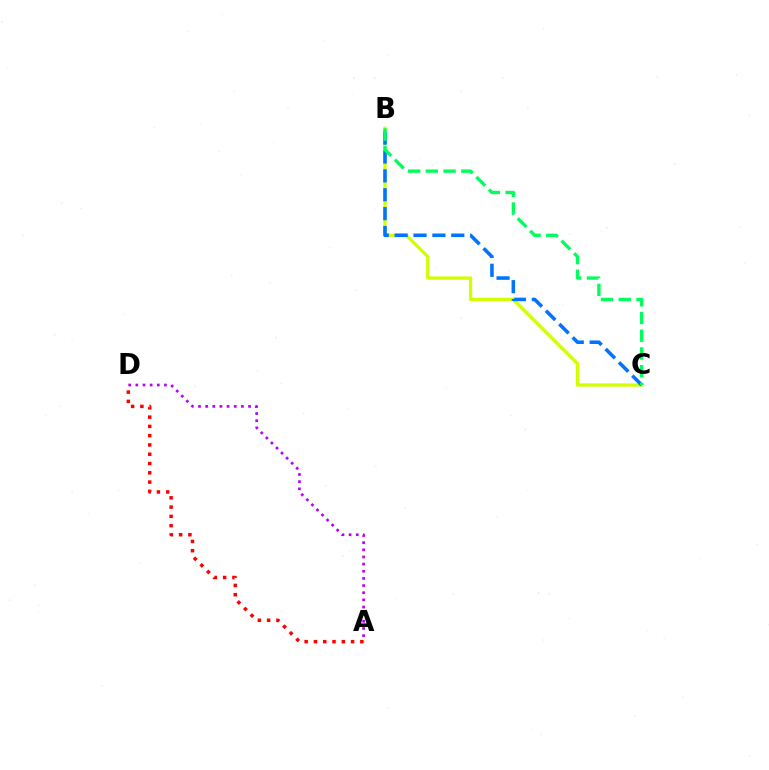{('B', 'C'): [{'color': '#d1ff00', 'line_style': 'solid', 'thickness': 2.36}, {'color': '#0074ff', 'line_style': 'dashed', 'thickness': 2.57}, {'color': '#00ff5c', 'line_style': 'dashed', 'thickness': 2.41}], ('A', 'D'): [{'color': '#ff0000', 'line_style': 'dotted', 'thickness': 2.52}, {'color': '#b900ff', 'line_style': 'dotted', 'thickness': 1.94}]}